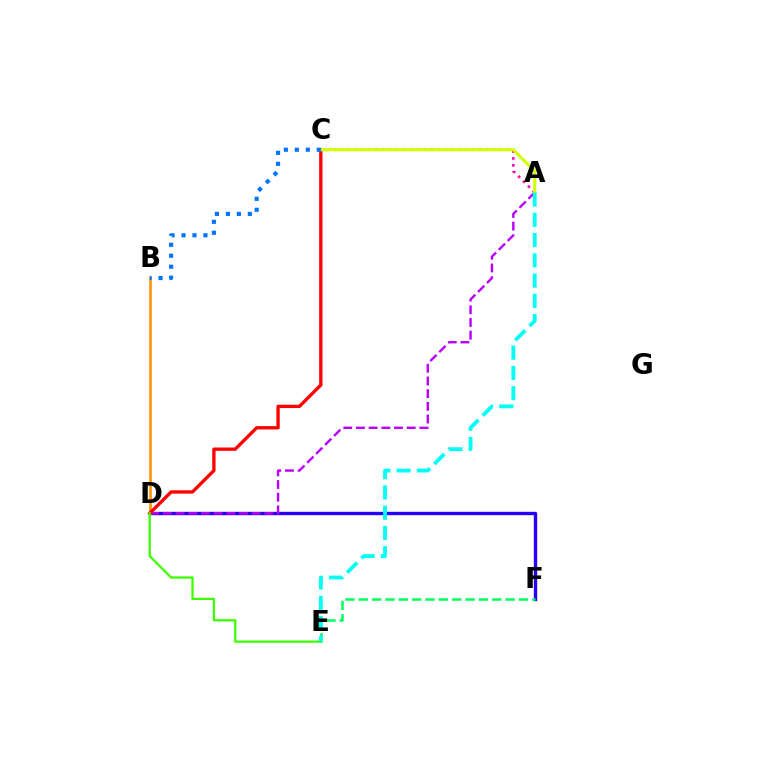{('D', 'F'): [{'color': '#2500ff', 'line_style': 'solid', 'thickness': 2.42}], ('E', 'F'): [{'color': '#00ff5c', 'line_style': 'dashed', 'thickness': 1.81}], ('B', 'D'): [{'color': '#ff9400', 'line_style': 'solid', 'thickness': 1.9}], ('A', 'D'): [{'color': '#b900ff', 'line_style': 'dashed', 'thickness': 1.72}], ('C', 'D'): [{'color': '#ff0000', 'line_style': 'solid', 'thickness': 2.39}], ('D', 'E'): [{'color': '#3dff00', 'line_style': 'solid', 'thickness': 1.65}], ('A', 'C'): [{'color': '#ff00ac', 'line_style': 'dotted', 'thickness': 1.89}, {'color': '#d1ff00', 'line_style': 'solid', 'thickness': 2.23}], ('B', 'C'): [{'color': '#0074ff', 'line_style': 'dotted', 'thickness': 2.98}], ('A', 'E'): [{'color': '#00fff6', 'line_style': 'dashed', 'thickness': 2.75}]}